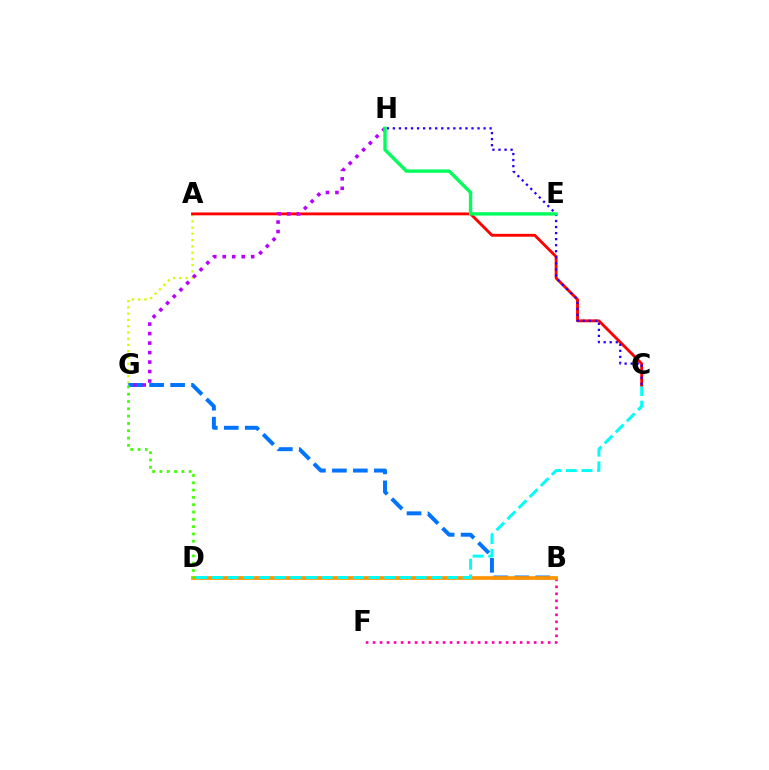{('A', 'G'): [{'color': '#d1ff00', 'line_style': 'dotted', 'thickness': 1.7}], ('B', 'G'): [{'color': '#0074ff', 'line_style': 'dashed', 'thickness': 2.85}], ('B', 'F'): [{'color': '#ff00ac', 'line_style': 'dotted', 'thickness': 1.9}], ('B', 'D'): [{'color': '#ff9400', 'line_style': 'solid', 'thickness': 2.66}], ('C', 'D'): [{'color': '#00fff6', 'line_style': 'dashed', 'thickness': 2.13}], ('A', 'C'): [{'color': '#ff0000', 'line_style': 'solid', 'thickness': 2.06}], ('G', 'H'): [{'color': '#b900ff', 'line_style': 'dotted', 'thickness': 2.58}], ('C', 'H'): [{'color': '#2500ff', 'line_style': 'dotted', 'thickness': 1.64}], ('D', 'G'): [{'color': '#3dff00', 'line_style': 'dotted', 'thickness': 1.99}], ('E', 'H'): [{'color': '#00ff5c', 'line_style': 'solid', 'thickness': 2.43}]}